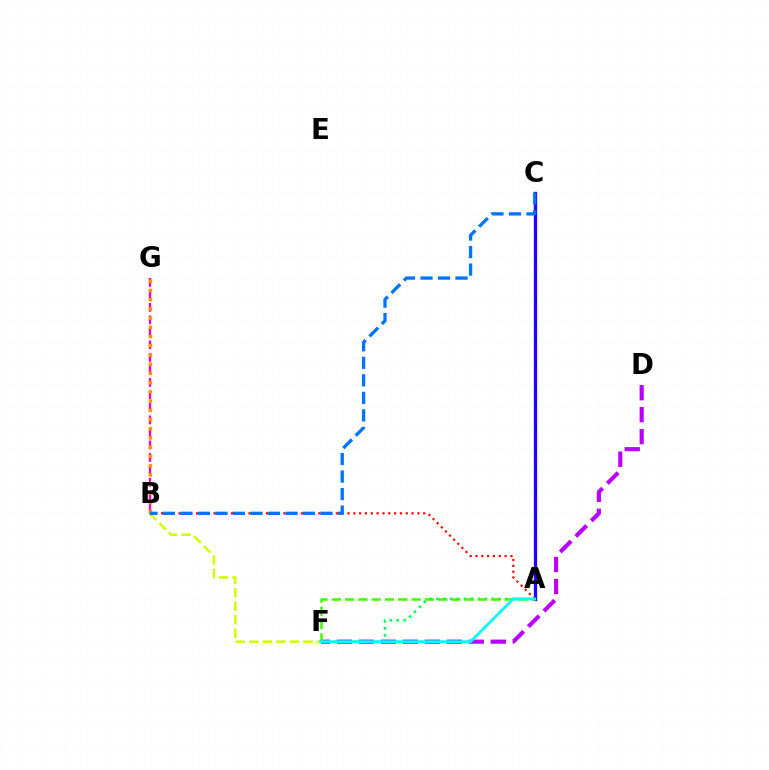{('B', 'G'): [{'color': '#ff00ac', 'line_style': 'dashed', 'thickness': 1.7}, {'color': '#ff9400', 'line_style': 'dotted', 'thickness': 2.51}], ('A', 'C'): [{'color': '#2500ff', 'line_style': 'solid', 'thickness': 2.39}], ('A', 'F'): [{'color': '#00ff5c', 'line_style': 'dotted', 'thickness': 1.88}, {'color': '#3dff00', 'line_style': 'dashed', 'thickness': 1.81}, {'color': '#00fff6', 'line_style': 'solid', 'thickness': 1.99}], ('A', 'B'): [{'color': '#ff0000', 'line_style': 'dotted', 'thickness': 1.58}], ('D', 'F'): [{'color': '#b900ff', 'line_style': 'dashed', 'thickness': 2.99}], ('B', 'F'): [{'color': '#d1ff00', 'line_style': 'dashed', 'thickness': 1.84}], ('B', 'C'): [{'color': '#0074ff', 'line_style': 'dashed', 'thickness': 2.38}]}